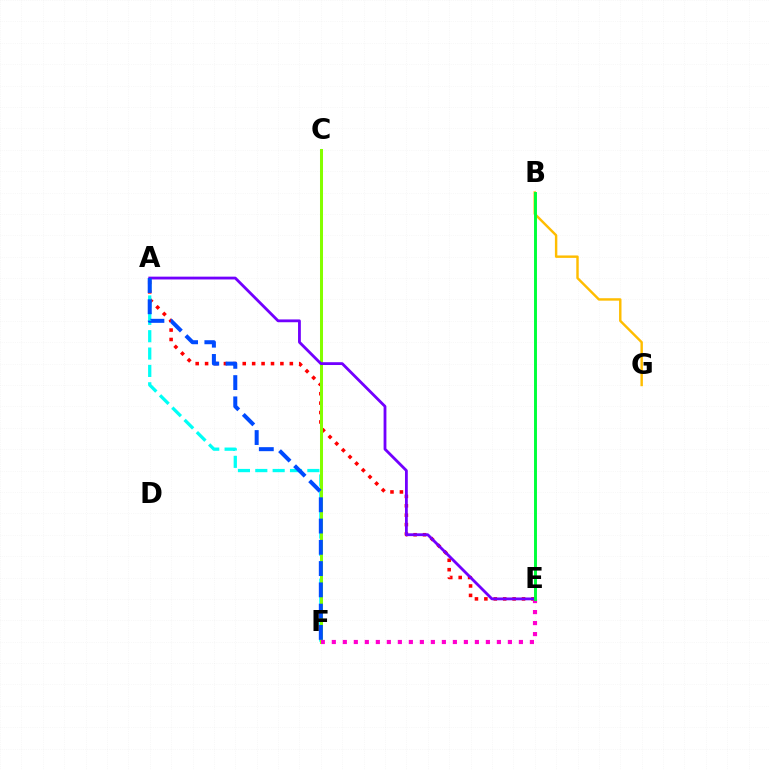{('A', 'E'): [{'color': '#ff0000', 'line_style': 'dotted', 'thickness': 2.56}, {'color': '#7200ff', 'line_style': 'solid', 'thickness': 2.02}], ('A', 'F'): [{'color': '#00fff6', 'line_style': 'dashed', 'thickness': 2.36}, {'color': '#004bff', 'line_style': 'dashed', 'thickness': 2.89}], ('C', 'F'): [{'color': '#84ff00', 'line_style': 'solid', 'thickness': 2.18}], ('E', 'F'): [{'color': '#ff00cf', 'line_style': 'dotted', 'thickness': 2.99}], ('B', 'G'): [{'color': '#ffbd00', 'line_style': 'solid', 'thickness': 1.75}], ('B', 'E'): [{'color': '#00ff39', 'line_style': 'solid', 'thickness': 2.11}]}